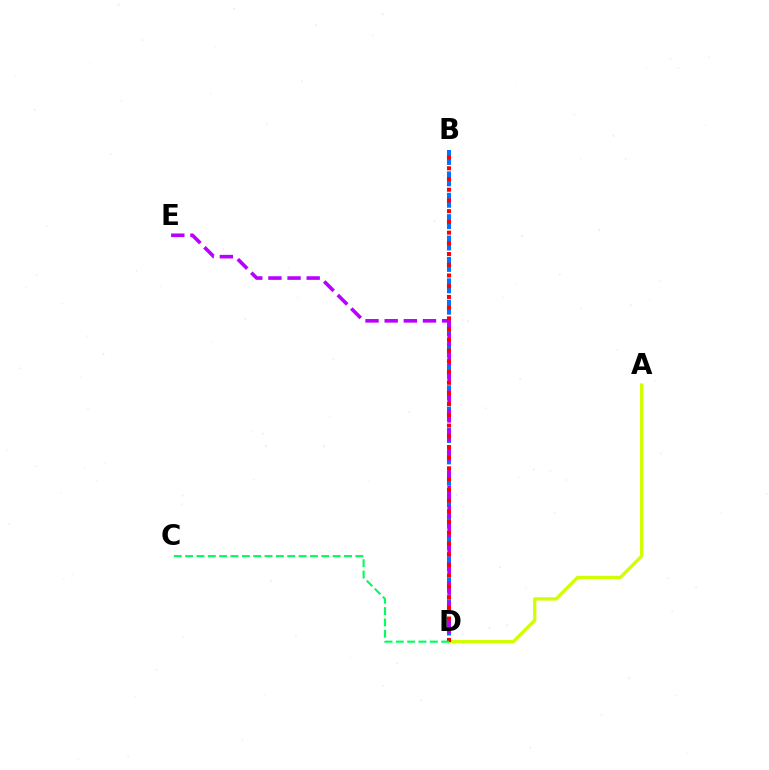{('B', 'D'): [{'color': '#0074ff', 'line_style': 'dashed', 'thickness': 2.91}, {'color': '#ff0000', 'line_style': 'dotted', 'thickness': 2.91}], ('A', 'D'): [{'color': '#d1ff00', 'line_style': 'solid', 'thickness': 2.39}], ('D', 'E'): [{'color': '#b900ff', 'line_style': 'dashed', 'thickness': 2.6}], ('C', 'D'): [{'color': '#00ff5c', 'line_style': 'dashed', 'thickness': 1.54}]}